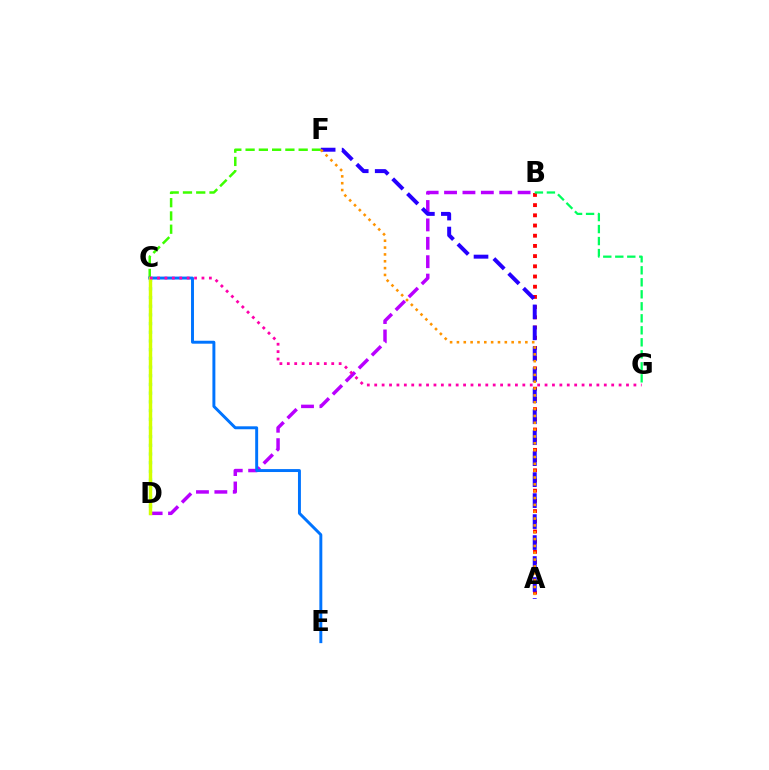{('C', 'F'): [{'color': '#3dff00', 'line_style': 'dashed', 'thickness': 1.8}], ('A', 'B'): [{'color': '#ff0000', 'line_style': 'dotted', 'thickness': 2.77}], ('C', 'D'): [{'color': '#00fff6', 'line_style': 'dotted', 'thickness': 2.36}, {'color': '#d1ff00', 'line_style': 'solid', 'thickness': 2.47}], ('B', 'D'): [{'color': '#b900ff', 'line_style': 'dashed', 'thickness': 2.5}], ('C', 'E'): [{'color': '#0074ff', 'line_style': 'solid', 'thickness': 2.12}], ('B', 'G'): [{'color': '#00ff5c', 'line_style': 'dashed', 'thickness': 1.63}], ('A', 'F'): [{'color': '#2500ff', 'line_style': 'dashed', 'thickness': 2.85}, {'color': '#ff9400', 'line_style': 'dotted', 'thickness': 1.86}], ('C', 'G'): [{'color': '#ff00ac', 'line_style': 'dotted', 'thickness': 2.01}]}